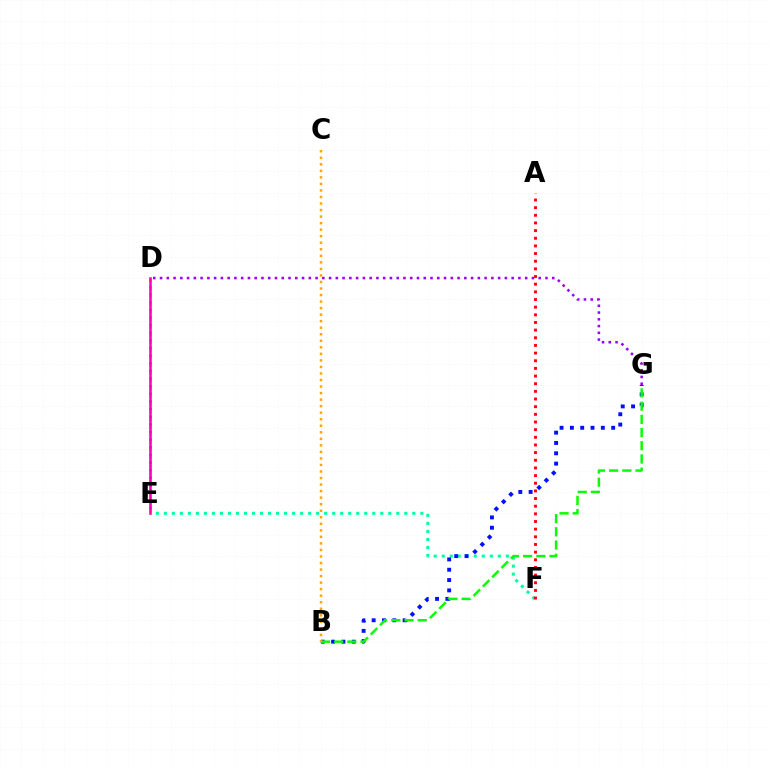{('E', 'F'): [{'color': '#00ff9d', 'line_style': 'dotted', 'thickness': 2.18}], ('B', 'G'): [{'color': '#0010ff', 'line_style': 'dotted', 'thickness': 2.8}, {'color': '#08ff00', 'line_style': 'dashed', 'thickness': 1.79}], ('D', 'E'): [{'color': '#00b5ff', 'line_style': 'dotted', 'thickness': 2.07}, {'color': '#b3ff00', 'line_style': 'dotted', 'thickness': 2.09}, {'color': '#ff00bd', 'line_style': 'solid', 'thickness': 1.81}], ('D', 'G'): [{'color': '#9b00ff', 'line_style': 'dotted', 'thickness': 1.84}], ('B', 'C'): [{'color': '#ffa500', 'line_style': 'dotted', 'thickness': 1.78}], ('A', 'F'): [{'color': '#ff0000', 'line_style': 'dotted', 'thickness': 2.08}]}